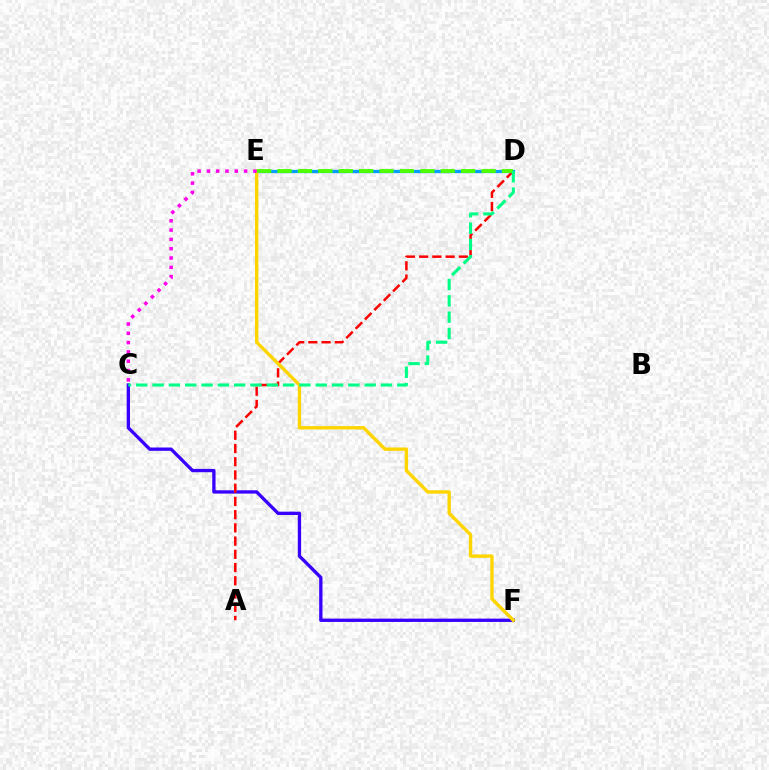{('C', 'F'): [{'color': '#3700ff', 'line_style': 'solid', 'thickness': 2.39}], ('A', 'D'): [{'color': '#ff0000', 'line_style': 'dashed', 'thickness': 1.8}], ('D', 'E'): [{'color': '#009eff', 'line_style': 'solid', 'thickness': 2.36}, {'color': '#4fff00', 'line_style': 'dashed', 'thickness': 2.77}], ('E', 'F'): [{'color': '#ffd500', 'line_style': 'solid', 'thickness': 2.42}], ('C', 'E'): [{'color': '#ff00ed', 'line_style': 'dotted', 'thickness': 2.53}], ('C', 'D'): [{'color': '#00ff86', 'line_style': 'dashed', 'thickness': 2.22}]}